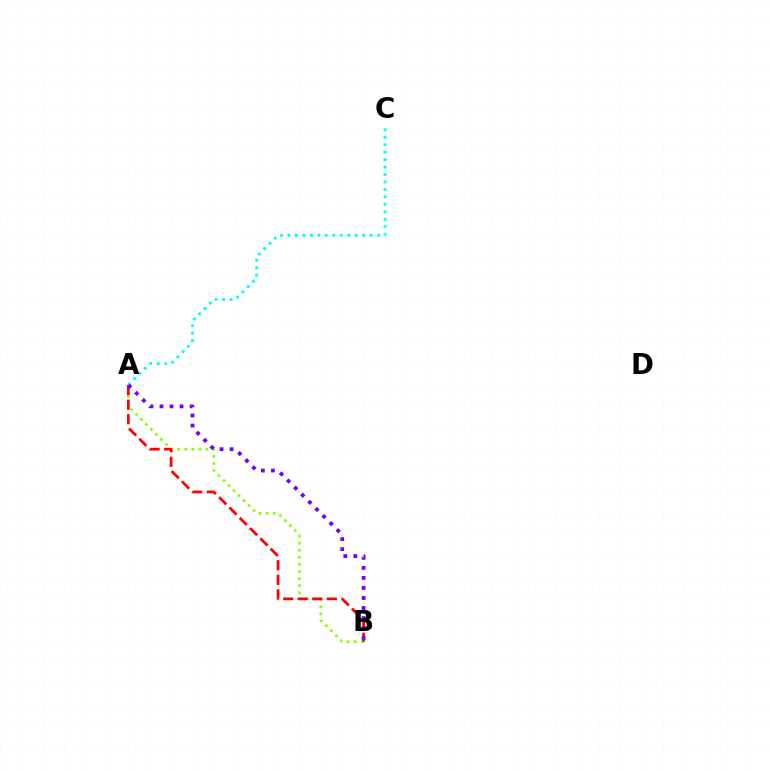{('A', 'C'): [{'color': '#00fff6', 'line_style': 'dotted', 'thickness': 2.03}], ('A', 'B'): [{'color': '#84ff00', 'line_style': 'dotted', 'thickness': 1.93}, {'color': '#ff0000', 'line_style': 'dashed', 'thickness': 1.98}, {'color': '#7200ff', 'line_style': 'dotted', 'thickness': 2.73}]}